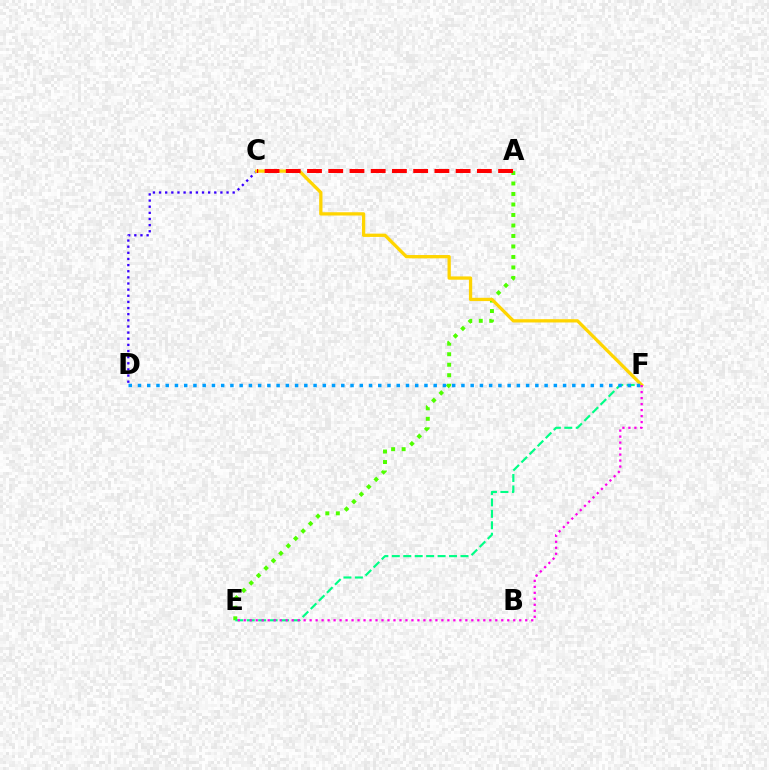{('A', 'E'): [{'color': '#4fff00', 'line_style': 'dotted', 'thickness': 2.85}], ('E', 'F'): [{'color': '#00ff86', 'line_style': 'dashed', 'thickness': 1.55}, {'color': '#ff00ed', 'line_style': 'dotted', 'thickness': 1.63}], ('C', 'D'): [{'color': '#3700ff', 'line_style': 'dotted', 'thickness': 1.67}], ('C', 'F'): [{'color': '#ffd500', 'line_style': 'solid', 'thickness': 2.36}], ('D', 'F'): [{'color': '#009eff', 'line_style': 'dotted', 'thickness': 2.51}], ('A', 'C'): [{'color': '#ff0000', 'line_style': 'dashed', 'thickness': 2.88}]}